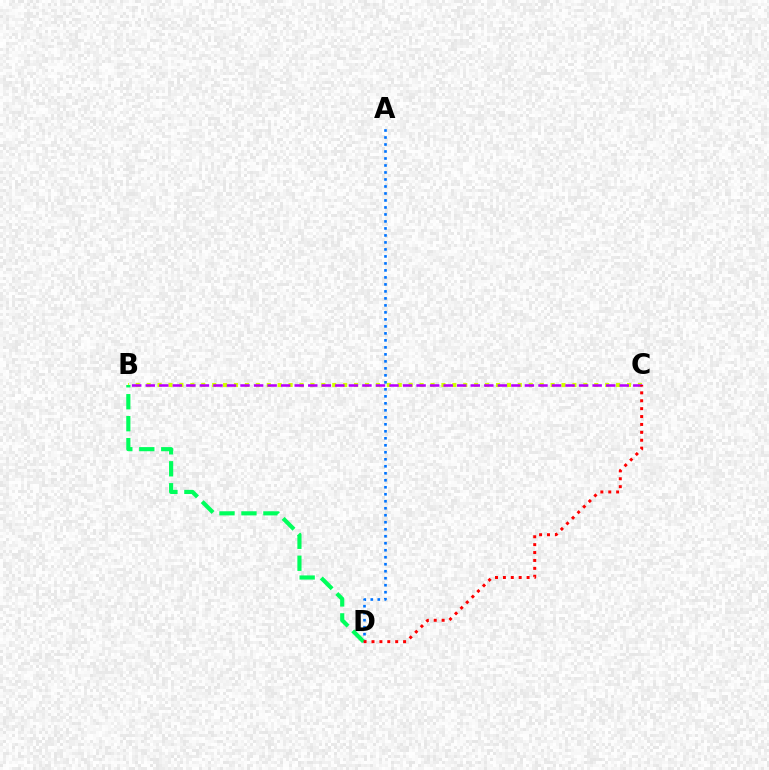{('B', 'C'): [{'color': '#d1ff00', 'line_style': 'dotted', 'thickness': 2.97}, {'color': '#b900ff', 'line_style': 'dashed', 'thickness': 1.84}], ('A', 'D'): [{'color': '#0074ff', 'line_style': 'dotted', 'thickness': 1.9}], ('B', 'D'): [{'color': '#00ff5c', 'line_style': 'dashed', 'thickness': 2.98}], ('C', 'D'): [{'color': '#ff0000', 'line_style': 'dotted', 'thickness': 2.15}]}